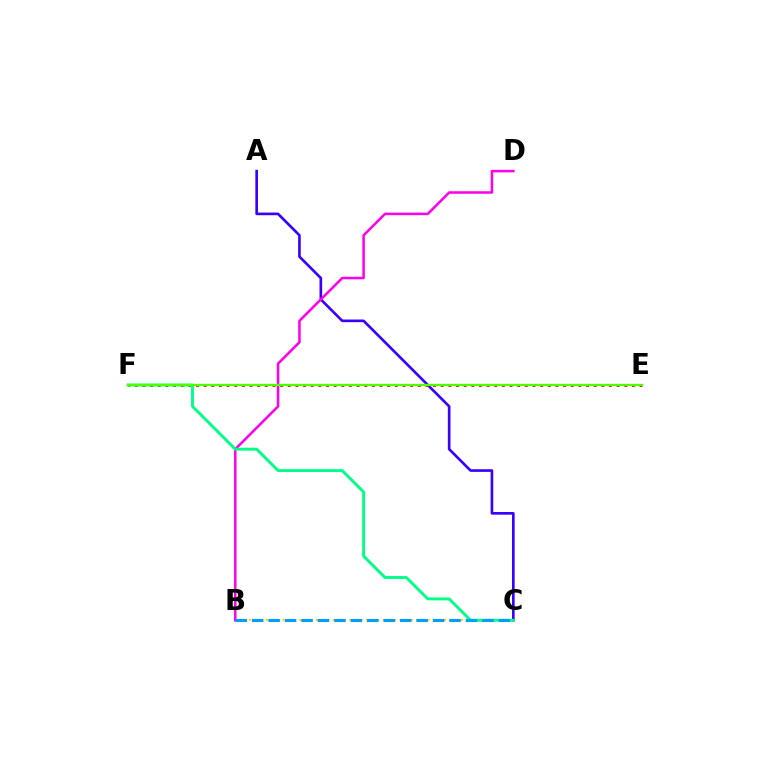{('A', 'C'): [{'color': '#3700ff', 'line_style': 'solid', 'thickness': 1.9}], ('E', 'F'): [{'color': '#ff0000', 'line_style': 'dotted', 'thickness': 2.08}, {'color': '#4fff00', 'line_style': 'solid', 'thickness': 1.66}], ('B', 'C'): [{'color': '#ffd500', 'line_style': 'dotted', 'thickness': 1.51}, {'color': '#009eff', 'line_style': 'dashed', 'thickness': 2.23}], ('B', 'D'): [{'color': '#ff00ed', 'line_style': 'solid', 'thickness': 1.82}], ('C', 'F'): [{'color': '#00ff86', 'line_style': 'solid', 'thickness': 2.09}]}